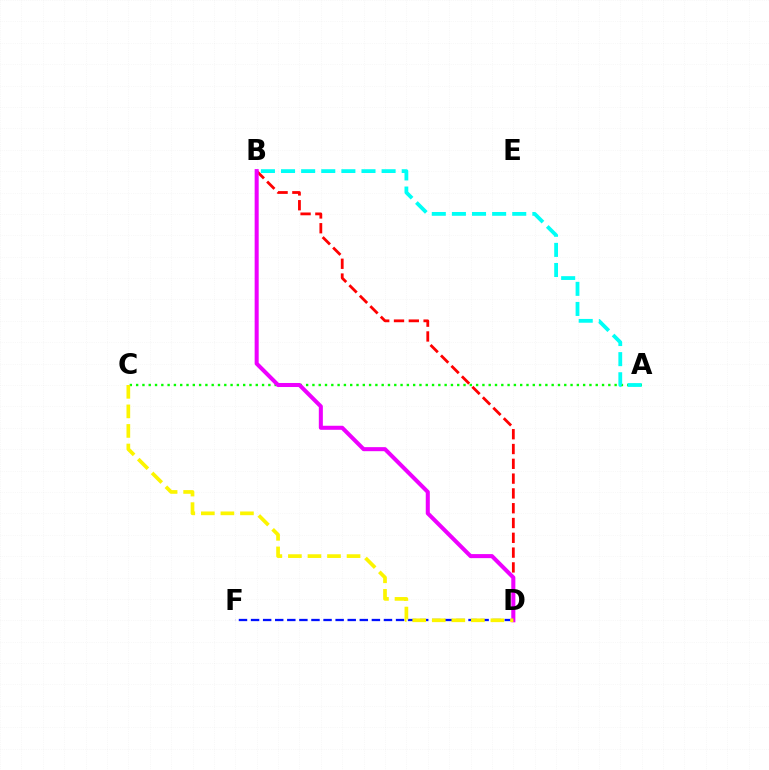{('B', 'D'): [{'color': '#ff0000', 'line_style': 'dashed', 'thickness': 2.01}, {'color': '#ee00ff', 'line_style': 'solid', 'thickness': 2.91}], ('A', 'C'): [{'color': '#08ff00', 'line_style': 'dotted', 'thickness': 1.71}], ('D', 'F'): [{'color': '#0010ff', 'line_style': 'dashed', 'thickness': 1.64}], ('A', 'B'): [{'color': '#00fff6', 'line_style': 'dashed', 'thickness': 2.73}], ('C', 'D'): [{'color': '#fcf500', 'line_style': 'dashed', 'thickness': 2.66}]}